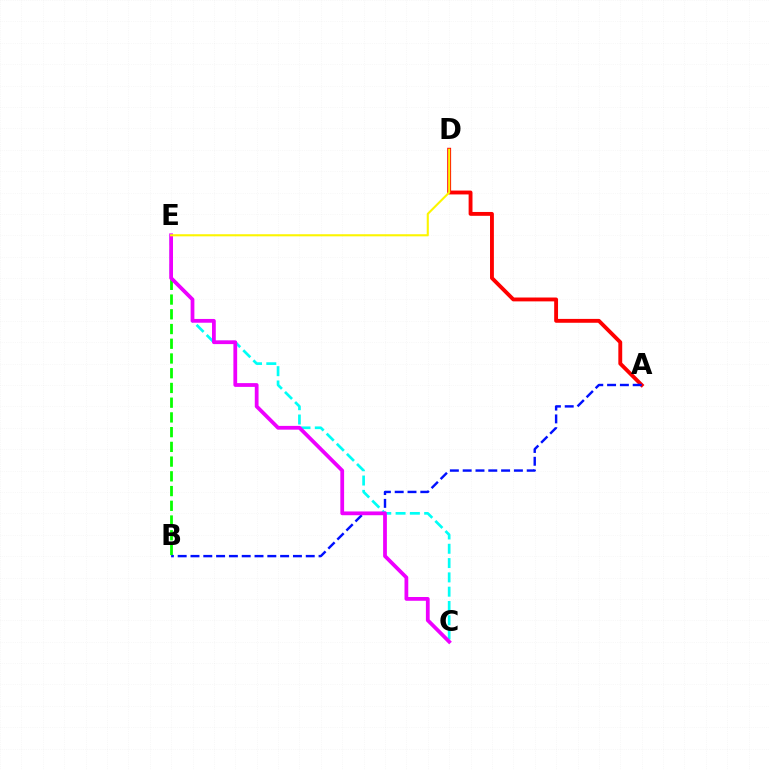{('A', 'D'): [{'color': '#ff0000', 'line_style': 'solid', 'thickness': 2.78}], ('A', 'B'): [{'color': '#0010ff', 'line_style': 'dashed', 'thickness': 1.74}], ('C', 'E'): [{'color': '#00fff6', 'line_style': 'dashed', 'thickness': 1.94}, {'color': '#ee00ff', 'line_style': 'solid', 'thickness': 2.71}], ('B', 'E'): [{'color': '#08ff00', 'line_style': 'dashed', 'thickness': 2.0}], ('D', 'E'): [{'color': '#fcf500', 'line_style': 'solid', 'thickness': 1.52}]}